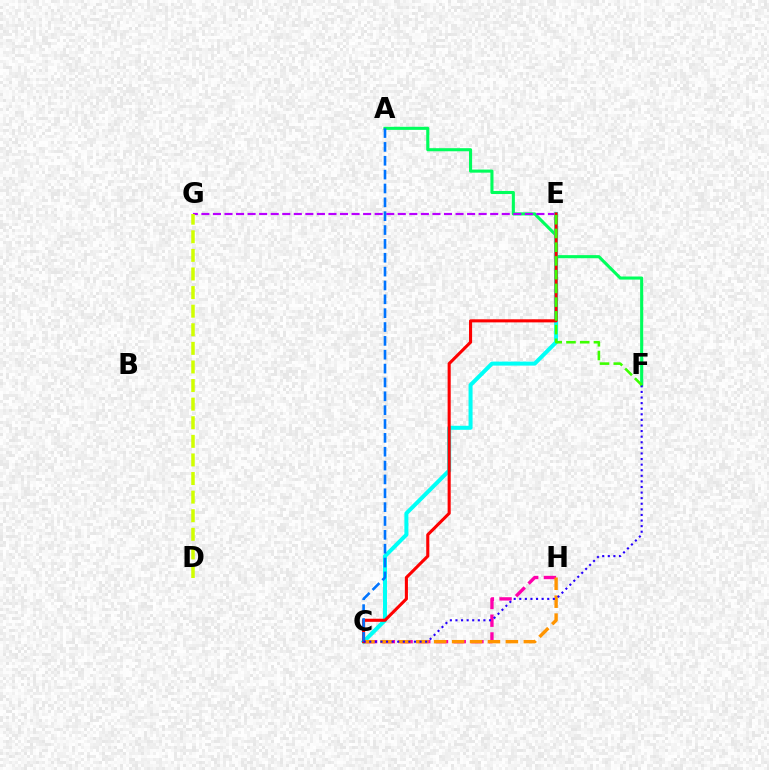{('A', 'F'): [{'color': '#00ff5c', 'line_style': 'solid', 'thickness': 2.22}], ('E', 'G'): [{'color': '#b900ff', 'line_style': 'dashed', 'thickness': 1.57}], ('C', 'H'): [{'color': '#ff00ac', 'line_style': 'dashed', 'thickness': 2.41}, {'color': '#ff9400', 'line_style': 'dashed', 'thickness': 2.43}], ('C', 'E'): [{'color': '#00fff6', 'line_style': 'solid', 'thickness': 2.89}, {'color': '#ff0000', 'line_style': 'solid', 'thickness': 2.22}], ('A', 'C'): [{'color': '#0074ff', 'line_style': 'dashed', 'thickness': 1.88}], ('C', 'F'): [{'color': '#2500ff', 'line_style': 'dotted', 'thickness': 1.52}], ('E', 'F'): [{'color': '#3dff00', 'line_style': 'dashed', 'thickness': 1.87}], ('D', 'G'): [{'color': '#d1ff00', 'line_style': 'dashed', 'thickness': 2.53}]}